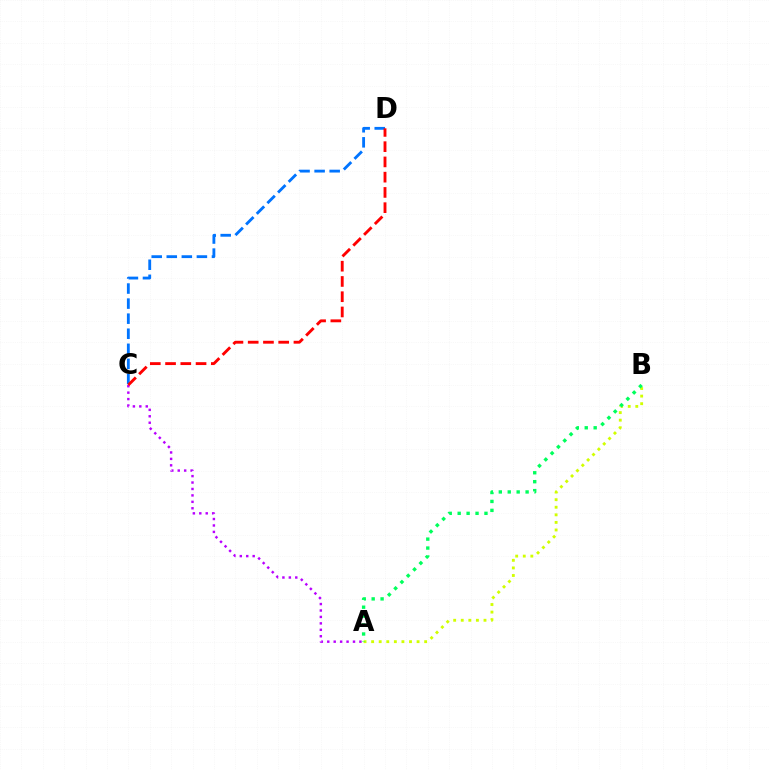{('A', 'C'): [{'color': '#b900ff', 'line_style': 'dotted', 'thickness': 1.75}], ('A', 'B'): [{'color': '#d1ff00', 'line_style': 'dotted', 'thickness': 2.06}, {'color': '#00ff5c', 'line_style': 'dotted', 'thickness': 2.43}], ('C', 'D'): [{'color': '#0074ff', 'line_style': 'dashed', 'thickness': 2.05}, {'color': '#ff0000', 'line_style': 'dashed', 'thickness': 2.07}]}